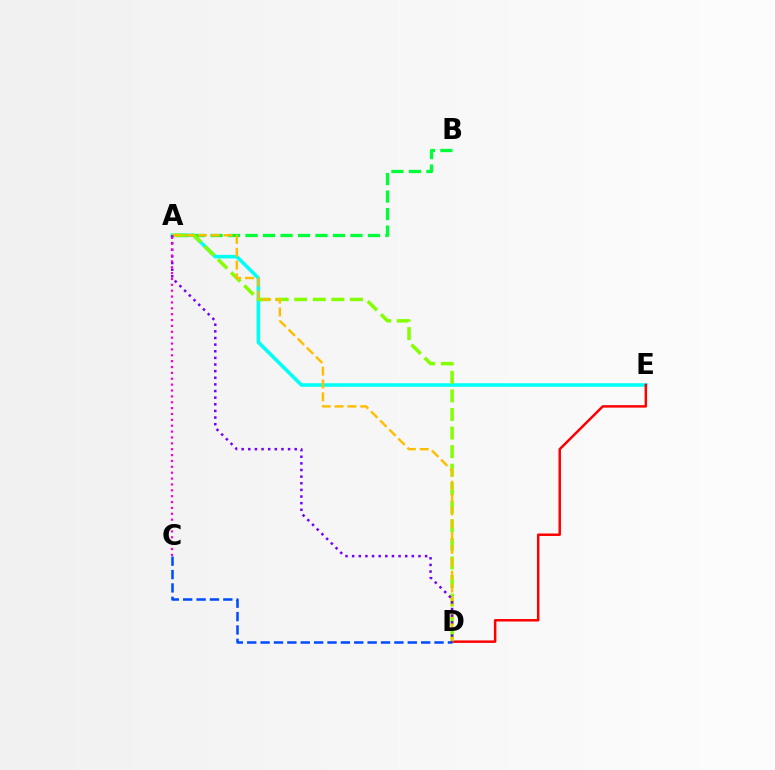{('A', 'E'): [{'color': '#00fff6', 'line_style': 'solid', 'thickness': 2.56}], ('A', 'B'): [{'color': '#00ff39', 'line_style': 'dashed', 'thickness': 2.38}], ('D', 'E'): [{'color': '#ff0000', 'line_style': 'solid', 'thickness': 1.78}], ('A', 'D'): [{'color': '#84ff00', 'line_style': 'dashed', 'thickness': 2.52}, {'color': '#ffbd00', 'line_style': 'dashed', 'thickness': 1.75}, {'color': '#7200ff', 'line_style': 'dotted', 'thickness': 1.8}], ('C', 'D'): [{'color': '#004bff', 'line_style': 'dashed', 'thickness': 1.82}], ('A', 'C'): [{'color': '#ff00cf', 'line_style': 'dotted', 'thickness': 1.6}]}